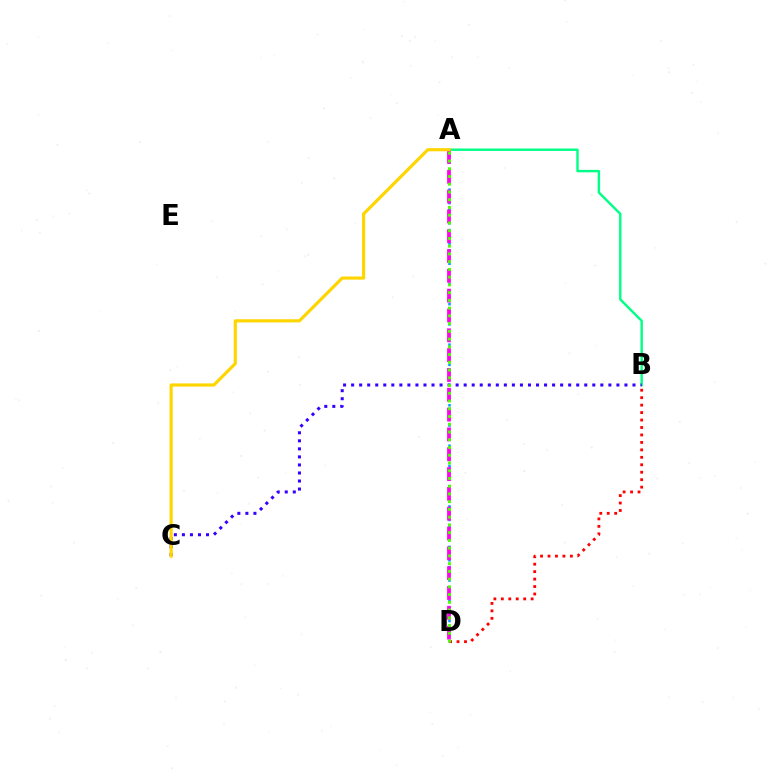{('B', 'D'): [{'color': '#ff0000', 'line_style': 'dotted', 'thickness': 2.03}], ('A', 'B'): [{'color': '#00ff86', 'line_style': 'solid', 'thickness': 1.74}], ('A', 'D'): [{'color': '#009eff', 'line_style': 'dotted', 'thickness': 1.83}, {'color': '#ff00ed', 'line_style': 'dashed', 'thickness': 2.69}, {'color': '#4fff00', 'line_style': 'dotted', 'thickness': 2.1}], ('B', 'C'): [{'color': '#3700ff', 'line_style': 'dotted', 'thickness': 2.18}], ('A', 'C'): [{'color': '#ffd500', 'line_style': 'solid', 'thickness': 2.27}]}